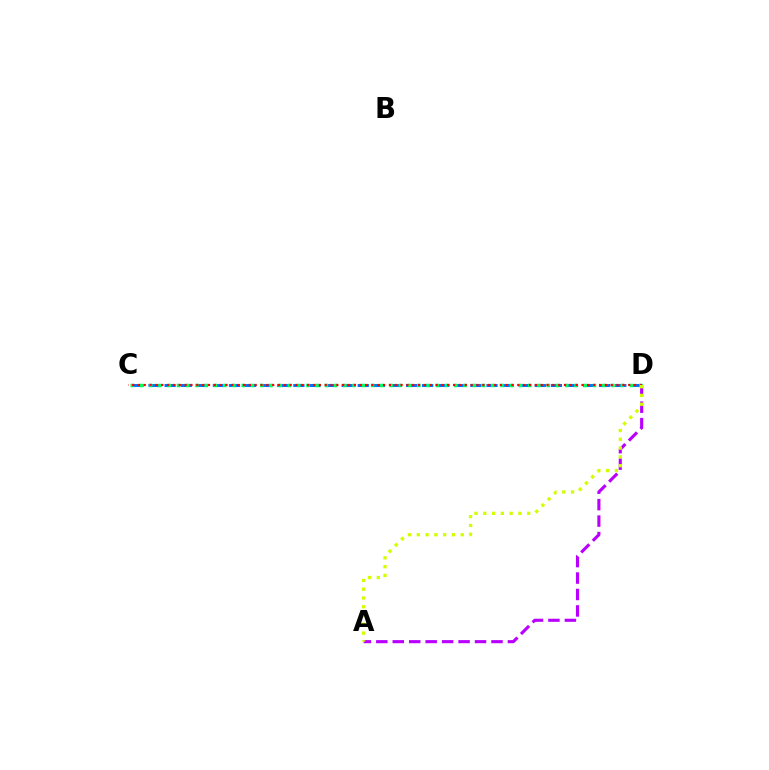{('C', 'D'): [{'color': '#0074ff', 'line_style': 'dashed', 'thickness': 2.19}, {'color': '#00ff5c', 'line_style': 'dotted', 'thickness': 2.51}, {'color': '#ff0000', 'line_style': 'dotted', 'thickness': 1.59}], ('A', 'D'): [{'color': '#b900ff', 'line_style': 'dashed', 'thickness': 2.23}, {'color': '#d1ff00', 'line_style': 'dotted', 'thickness': 2.39}]}